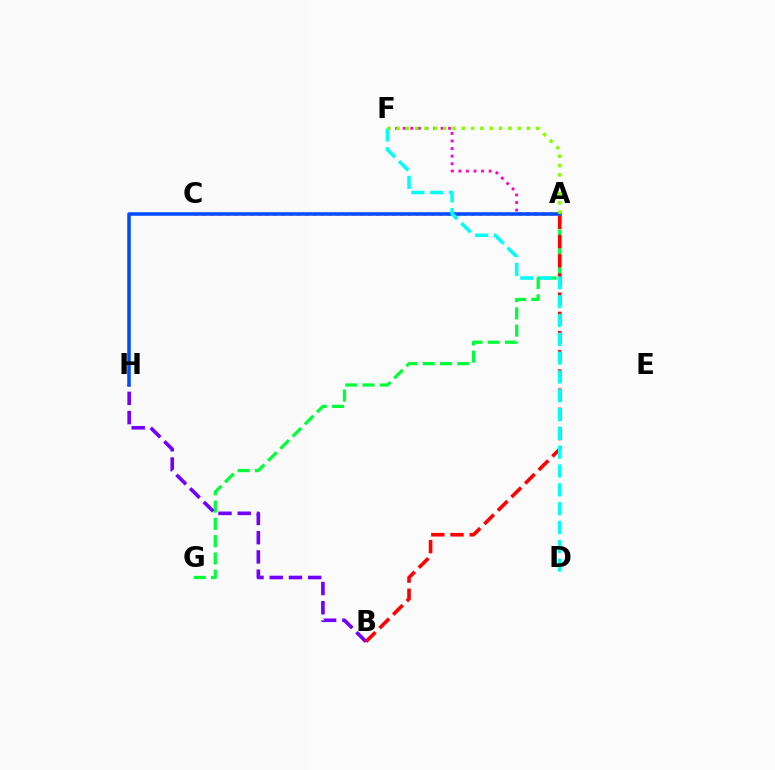{('A', 'G'): [{'color': '#00ff39', 'line_style': 'dashed', 'thickness': 2.35}], ('B', 'H'): [{'color': '#7200ff', 'line_style': 'dashed', 'thickness': 2.61}], ('A', 'F'): [{'color': '#ff00cf', 'line_style': 'dotted', 'thickness': 2.06}, {'color': '#84ff00', 'line_style': 'dotted', 'thickness': 2.53}], ('A', 'C'): [{'color': '#ffbd00', 'line_style': 'dotted', 'thickness': 2.15}], ('A', 'H'): [{'color': '#004bff', 'line_style': 'solid', 'thickness': 2.55}], ('A', 'B'): [{'color': '#ff0000', 'line_style': 'dashed', 'thickness': 2.61}], ('D', 'F'): [{'color': '#00fff6', 'line_style': 'dashed', 'thickness': 2.56}]}